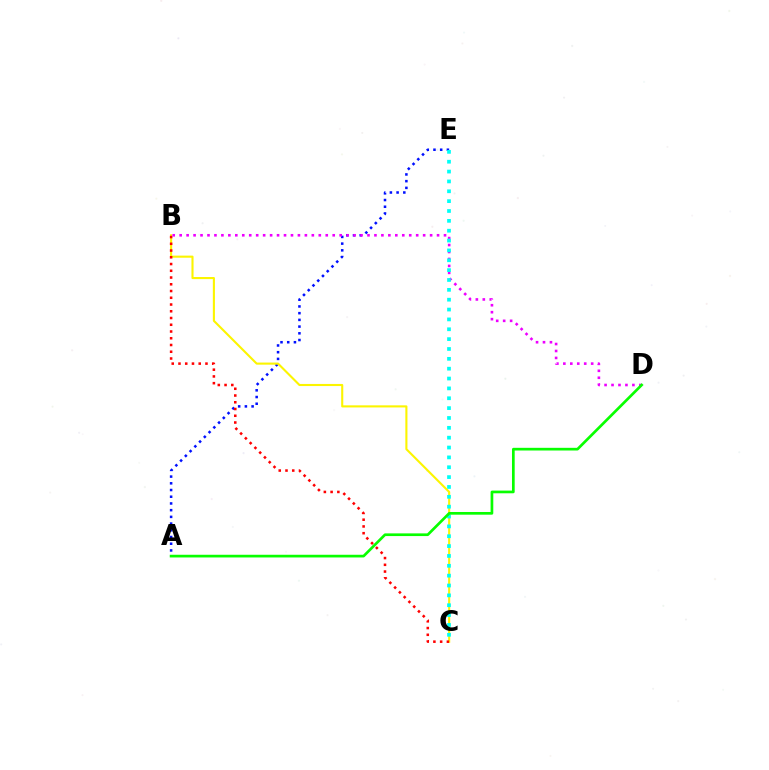{('A', 'E'): [{'color': '#0010ff', 'line_style': 'dotted', 'thickness': 1.82}], ('B', 'C'): [{'color': '#fcf500', 'line_style': 'solid', 'thickness': 1.51}, {'color': '#ff0000', 'line_style': 'dotted', 'thickness': 1.83}], ('B', 'D'): [{'color': '#ee00ff', 'line_style': 'dotted', 'thickness': 1.89}], ('C', 'E'): [{'color': '#00fff6', 'line_style': 'dotted', 'thickness': 2.68}], ('A', 'D'): [{'color': '#08ff00', 'line_style': 'solid', 'thickness': 1.94}]}